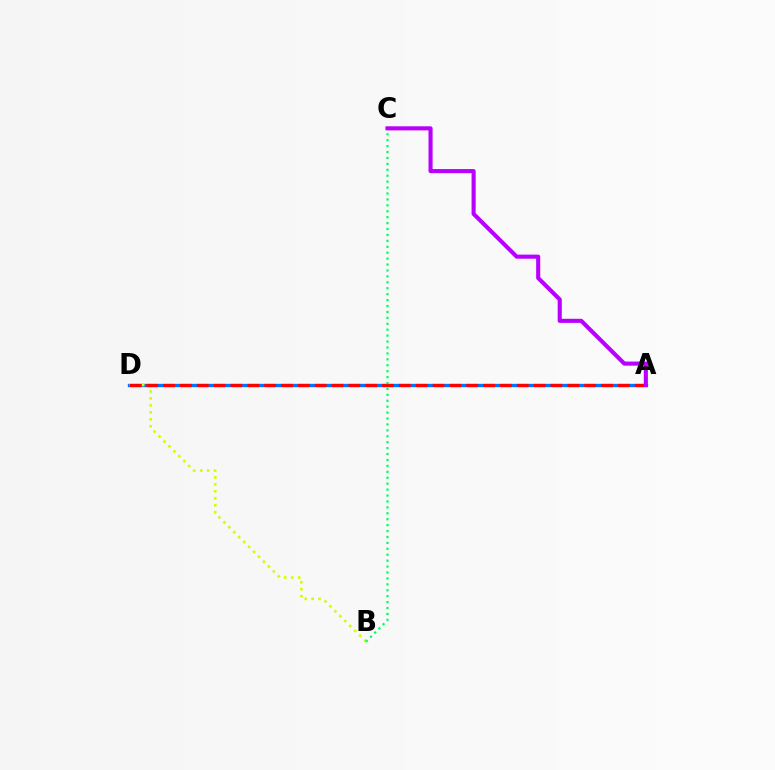{('A', 'D'): [{'color': '#0074ff', 'line_style': 'solid', 'thickness': 2.4}, {'color': '#ff0000', 'line_style': 'dashed', 'thickness': 2.29}], ('B', 'D'): [{'color': '#d1ff00', 'line_style': 'dotted', 'thickness': 1.89}], ('B', 'C'): [{'color': '#00ff5c', 'line_style': 'dotted', 'thickness': 1.61}], ('A', 'C'): [{'color': '#b900ff', 'line_style': 'solid', 'thickness': 2.95}]}